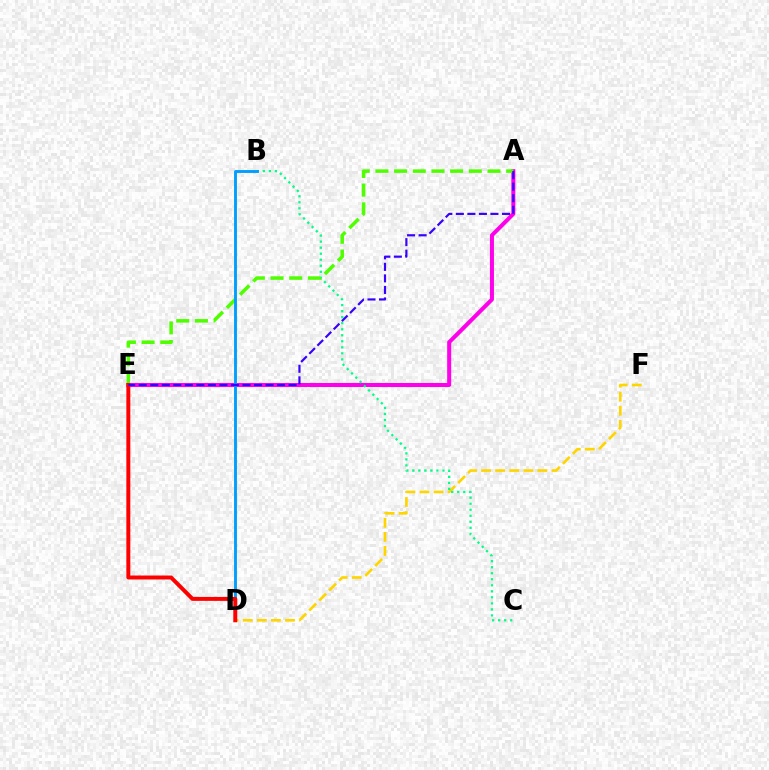{('D', 'F'): [{'color': '#ffd500', 'line_style': 'dashed', 'thickness': 1.91}], ('A', 'E'): [{'color': '#ff00ed', 'line_style': 'solid', 'thickness': 2.89}, {'color': '#4fff00', 'line_style': 'dashed', 'thickness': 2.54}, {'color': '#3700ff', 'line_style': 'dashed', 'thickness': 1.57}], ('B', 'C'): [{'color': '#00ff86', 'line_style': 'dotted', 'thickness': 1.64}], ('B', 'D'): [{'color': '#009eff', 'line_style': 'solid', 'thickness': 2.07}], ('D', 'E'): [{'color': '#ff0000', 'line_style': 'solid', 'thickness': 2.85}]}